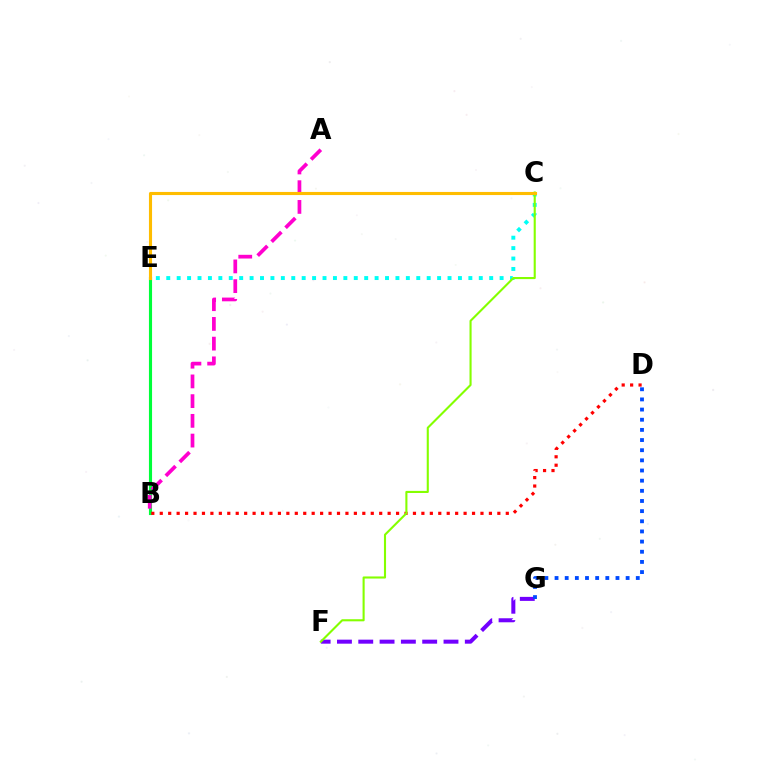{('F', 'G'): [{'color': '#7200ff', 'line_style': 'dashed', 'thickness': 2.89}], ('C', 'E'): [{'color': '#00fff6', 'line_style': 'dotted', 'thickness': 2.83}, {'color': '#ffbd00', 'line_style': 'solid', 'thickness': 2.24}], ('B', 'E'): [{'color': '#00ff39', 'line_style': 'solid', 'thickness': 2.25}], ('A', 'B'): [{'color': '#ff00cf', 'line_style': 'dashed', 'thickness': 2.68}], ('D', 'G'): [{'color': '#004bff', 'line_style': 'dotted', 'thickness': 2.76}], ('B', 'D'): [{'color': '#ff0000', 'line_style': 'dotted', 'thickness': 2.29}], ('C', 'F'): [{'color': '#84ff00', 'line_style': 'solid', 'thickness': 1.51}]}